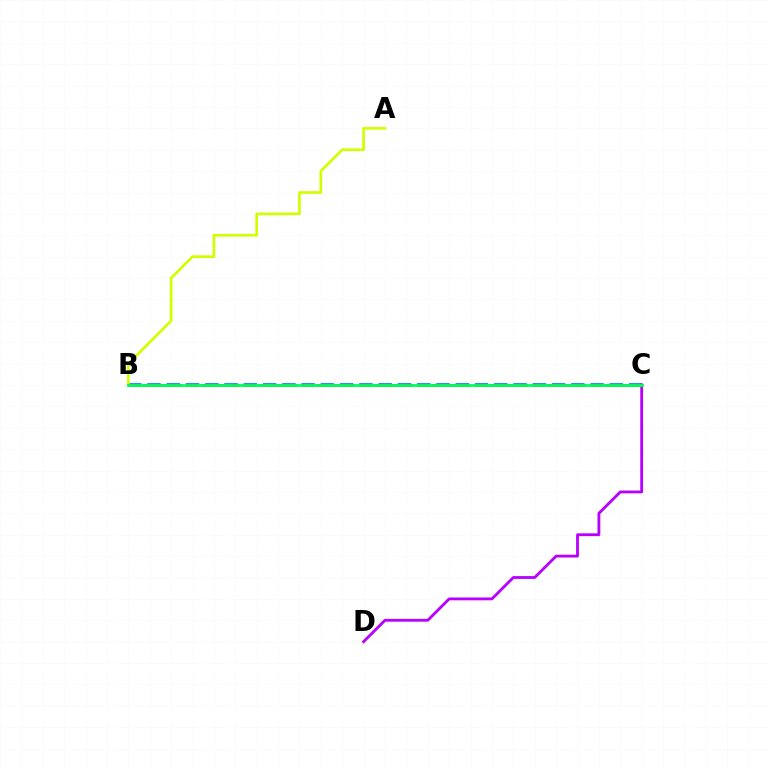{('B', 'C'): [{'color': '#0074ff', 'line_style': 'dashed', 'thickness': 2.62}, {'color': '#ff0000', 'line_style': 'dashed', 'thickness': 1.96}, {'color': '#00ff5c', 'line_style': 'solid', 'thickness': 2.02}], ('C', 'D'): [{'color': '#b900ff', 'line_style': 'solid', 'thickness': 2.03}], ('A', 'B'): [{'color': '#d1ff00', 'line_style': 'solid', 'thickness': 1.93}]}